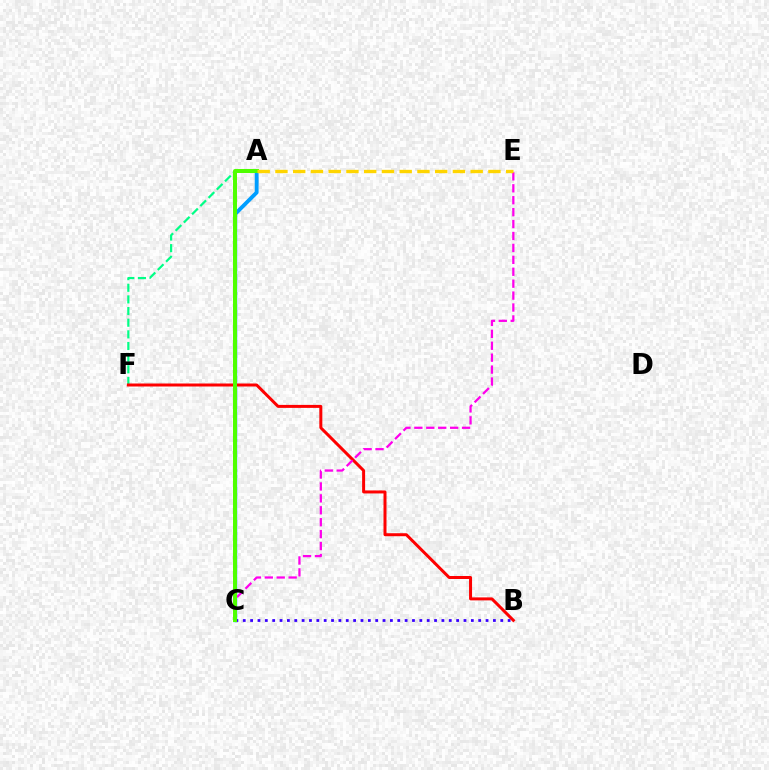{('A', 'C'): [{'color': '#009eff', 'line_style': 'solid', 'thickness': 2.78}, {'color': '#4fff00', 'line_style': 'solid', 'thickness': 2.87}], ('A', 'F'): [{'color': '#00ff86', 'line_style': 'dashed', 'thickness': 1.58}], ('B', 'F'): [{'color': '#ff0000', 'line_style': 'solid', 'thickness': 2.15}], ('B', 'C'): [{'color': '#3700ff', 'line_style': 'dotted', 'thickness': 2.0}], ('C', 'E'): [{'color': '#ff00ed', 'line_style': 'dashed', 'thickness': 1.62}], ('A', 'E'): [{'color': '#ffd500', 'line_style': 'dashed', 'thickness': 2.41}]}